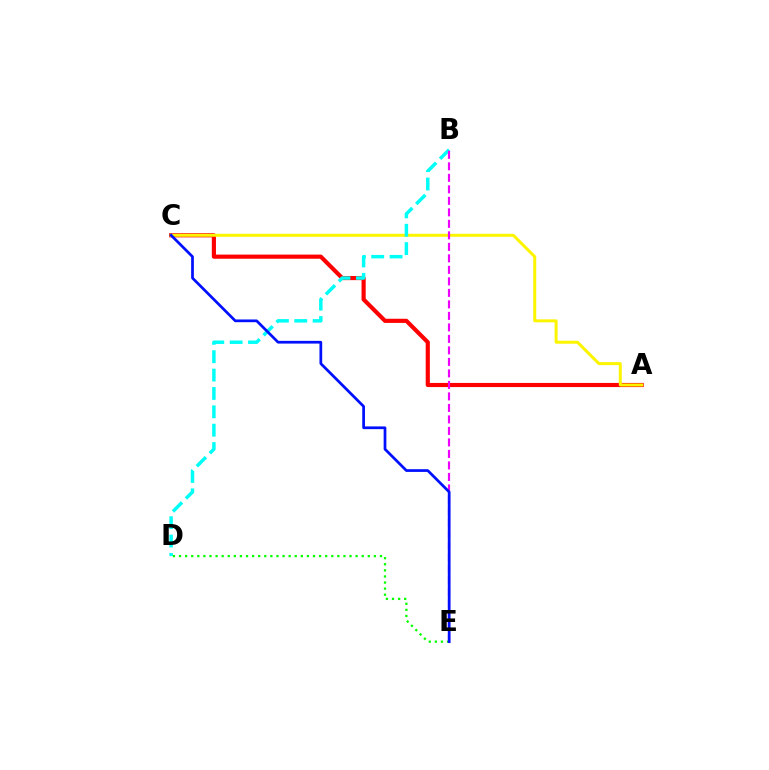{('A', 'C'): [{'color': '#ff0000', 'line_style': 'solid', 'thickness': 2.98}, {'color': '#fcf500', 'line_style': 'solid', 'thickness': 2.15}], ('B', 'D'): [{'color': '#00fff6', 'line_style': 'dashed', 'thickness': 2.5}], ('D', 'E'): [{'color': '#08ff00', 'line_style': 'dotted', 'thickness': 1.65}], ('B', 'E'): [{'color': '#ee00ff', 'line_style': 'dashed', 'thickness': 1.56}], ('C', 'E'): [{'color': '#0010ff', 'line_style': 'solid', 'thickness': 1.96}]}